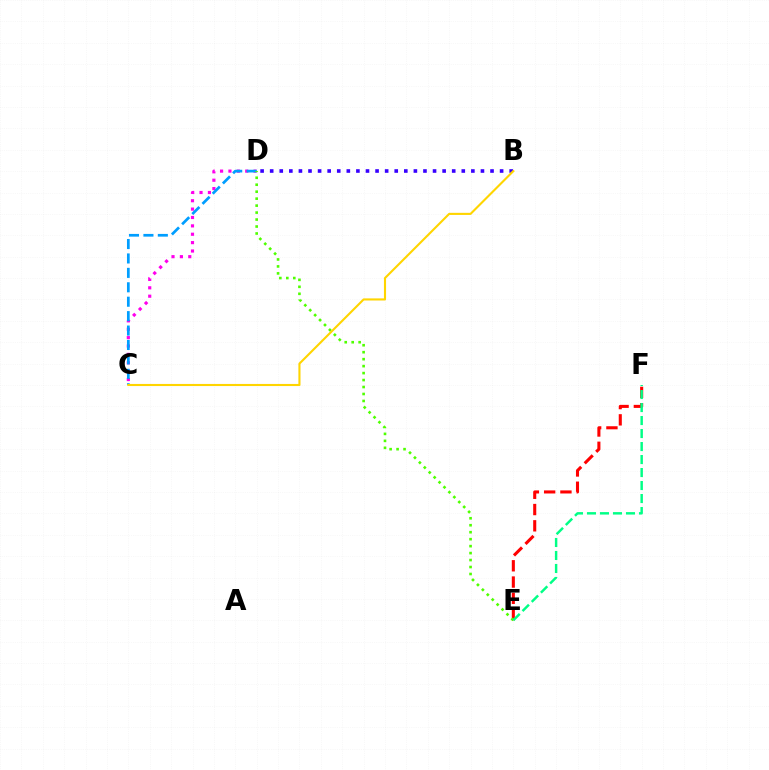{('C', 'D'): [{'color': '#ff00ed', 'line_style': 'dotted', 'thickness': 2.28}, {'color': '#009eff', 'line_style': 'dashed', 'thickness': 1.96}], ('B', 'D'): [{'color': '#3700ff', 'line_style': 'dotted', 'thickness': 2.6}], ('E', 'F'): [{'color': '#ff0000', 'line_style': 'dashed', 'thickness': 2.21}, {'color': '#00ff86', 'line_style': 'dashed', 'thickness': 1.77}], ('D', 'E'): [{'color': '#4fff00', 'line_style': 'dotted', 'thickness': 1.89}], ('B', 'C'): [{'color': '#ffd500', 'line_style': 'solid', 'thickness': 1.52}]}